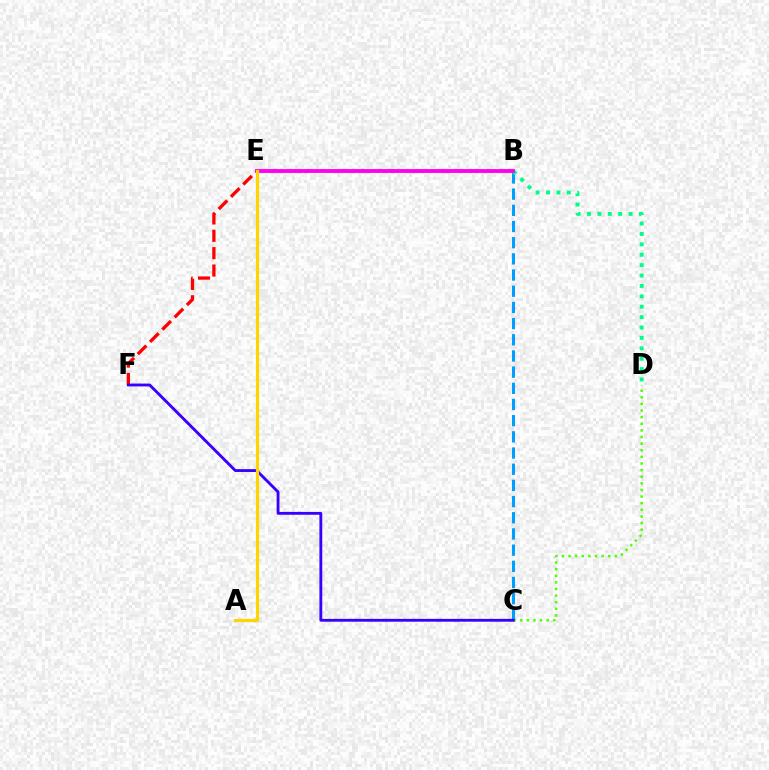{('B', 'C'): [{'color': '#009eff', 'line_style': 'dashed', 'thickness': 2.2}], ('C', 'D'): [{'color': '#4fff00', 'line_style': 'dotted', 'thickness': 1.8}], ('E', 'F'): [{'color': '#ff0000', 'line_style': 'dashed', 'thickness': 2.36}], ('C', 'F'): [{'color': '#3700ff', 'line_style': 'solid', 'thickness': 2.04}], ('B', 'D'): [{'color': '#00ff86', 'line_style': 'dotted', 'thickness': 2.82}], ('B', 'E'): [{'color': '#ff00ed', 'line_style': 'solid', 'thickness': 2.78}], ('A', 'E'): [{'color': '#ffd500', 'line_style': 'solid', 'thickness': 2.26}]}